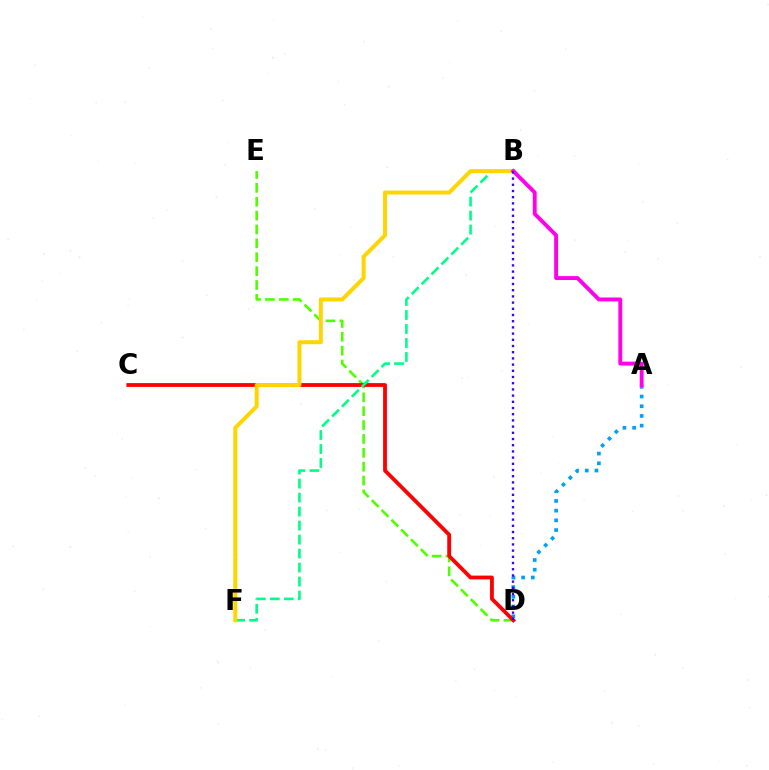{('A', 'D'): [{'color': '#009eff', 'line_style': 'dotted', 'thickness': 2.64}], ('D', 'E'): [{'color': '#4fff00', 'line_style': 'dashed', 'thickness': 1.88}], ('C', 'D'): [{'color': '#ff0000', 'line_style': 'solid', 'thickness': 2.74}], ('B', 'F'): [{'color': '#00ff86', 'line_style': 'dashed', 'thickness': 1.9}, {'color': '#ffd500', 'line_style': 'solid', 'thickness': 2.86}], ('A', 'B'): [{'color': '#ff00ed', 'line_style': 'solid', 'thickness': 2.8}], ('B', 'D'): [{'color': '#3700ff', 'line_style': 'dotted', 'thickness': 1.68}]}